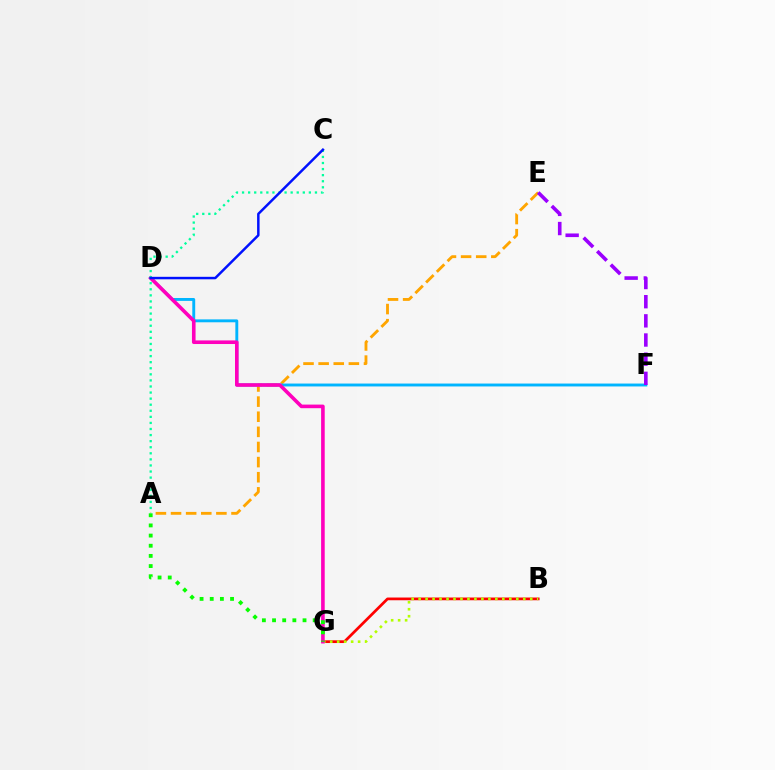{('A', 'E'): [{'color': '#ffa500', 'line_style': 'dashed', 'thickness': 2.05}], ('B', 'G'): [{'color': '#ff0000', 'line_style': 'solid', 'thickness': 1.97}, {'color': '#b3ff00', 'line_style': 'dotted', 'thickness': 1.9}], ('D', 'F'): [{'color': '#00b5ff', 'line_style': 'solid', 'thickness': 2.09}], ('E', 'F'): [{'color': '#9b00ff', 'line_style': 'dashed', 'thickness': 2.6}], ('D', 'G'): [{'color': '#ff00bd', 'line_style': 'solid', 'thickness': 2.6}], ('A', 'G'): [{'color': '#08ff00', 'line_style': 'dotted', 'thickness': 2.76}], ('A', 'C'): [{'color': '#00ff9d', 'line_style': 'dotted', 'thickness': 1.65}], ('C', 'D'): [{'color': '#0010ff', 'line_style': 'solid', 'thickness': 1.78}]}